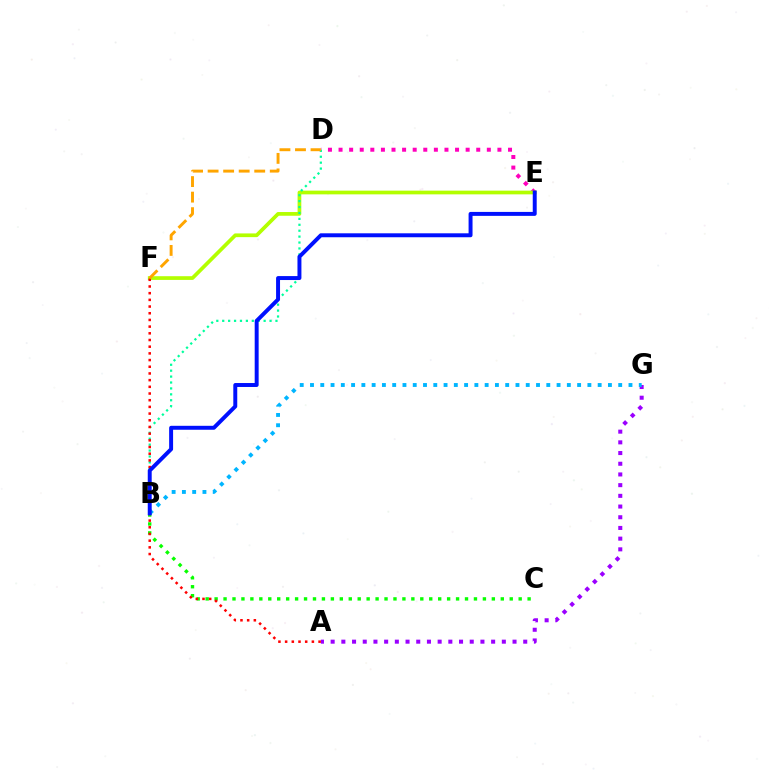{('A', 'G'): [{'color': '#9b00ff', 'line_style': 'dotted', 'thickness': 2.91}], ('D', 'E'): [{'color': '#ff00bd', 'line_style': 'dotted', 'thickness': 2.88}], ('E', 'F'): [{'color': '#b3ff00', 'line_style': 'solid', 'thickness': 2.67}], ('B', 'C'): [{'color': '#08ff00', 'line_style': 'dotted', 'thickness': 2.43}], ('B', 'D'): [{'color': '#00ff9d', 'line_style': 'dotted', 'thickness': 1.61}], ('A', 'F'): [{'color': '#ff0000', 'line_style': 'dotted', 'thickness': 1.82}], ('B', 'G'): [{'color': '#00b5ff', 'line_style': 'dotted', 'thickness': 2.79}], ('D', 'F'): [{'color': '#ffa500', 'line_style': 'dashed', 'thickness': 2.11}], ('B', 'E'): [{'color': '#0010ff', 'line_style': 'solid', 'thickness': 2.84}]}